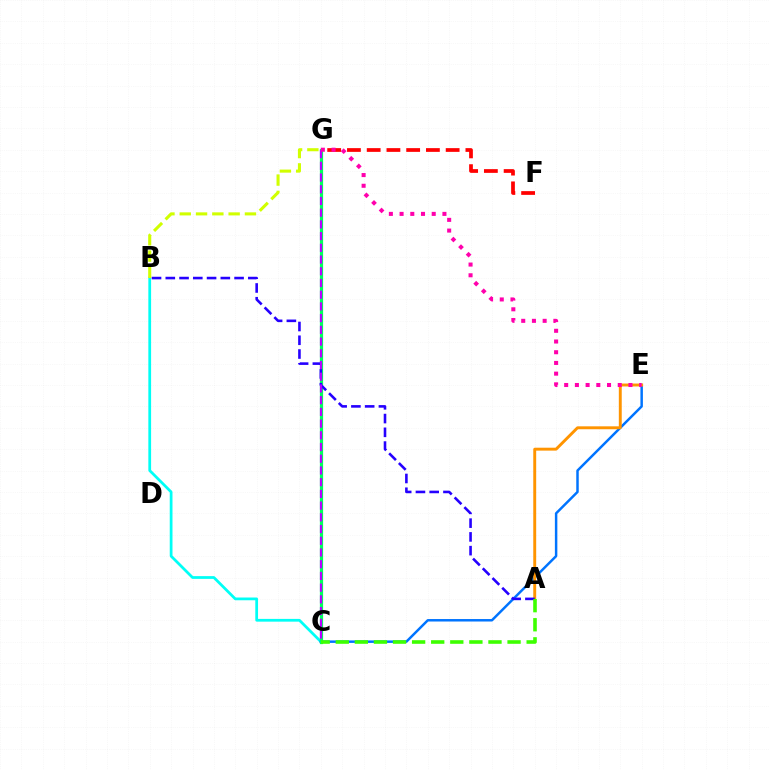{('B', 'C'): [{'color': '#00fff6', 'line_style': 'solid', 'thickness': 1.98}], ('B', 'G'): [{'color': '#d1ff00', 'line_style': 'dashed', 'thickness': 2.21}], ('C', 'E'): [{'color': '#0074ff', 'line_style': 'solid', 'thickness': 1.78}], ('F', 'G'): [{'color': '#ff0000', 'line_style': 'dashed', 'thickness': 2.68}], ('A', 'E'): [{'color': '#ff9400', 'line_style': 'solid', 'thickness': 2.1}], ('C', 'G'): [{'color': '#00ff5c', 'line_style': 'solid', 'thickness': 2.32}, {'color': '#b900ff', 'line_style': 'dashed', 'thickness': 1.59}], ('A', 'B'): [{'color': '#2500ff', 'line_style': 'dashed', 'thickness': 1.87}], ('A', 'C'): [{'color': '#3dff00', 'line_style': 'dashed', 'thickness': 2.59}], ('E', 'G'): [{'color': '#ff00ac', 'line_style': 'dotted', 'thickness': 2.91}]}